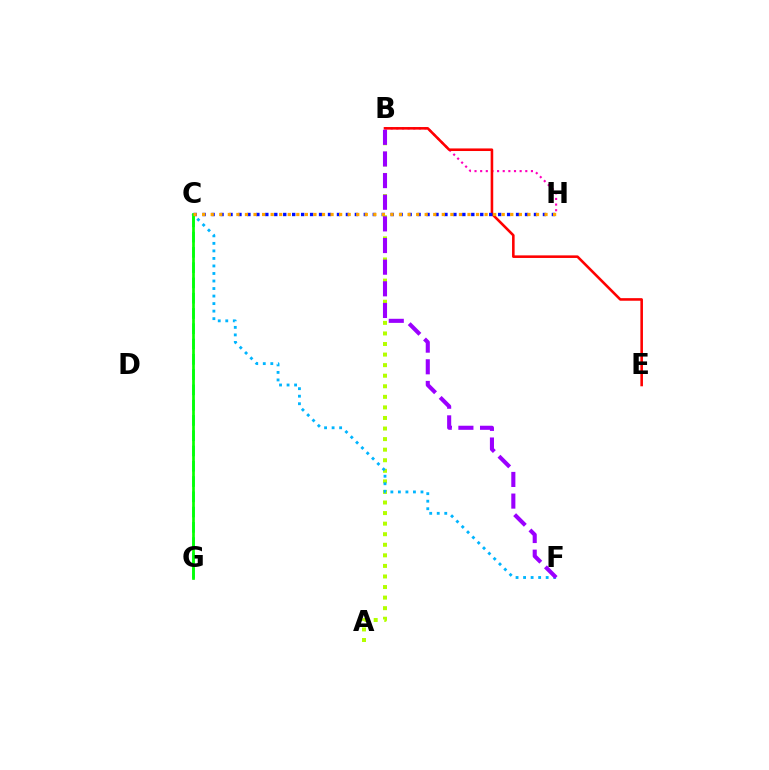{('B', 'H'): [{'color': '#ff00bd', 'line_style': 'dotted', 'thickness': 1.53}], ('C', 'G'): [{'color': '#00ff9d', 'line_style': 'dashed', 'thickness': 2.08}, {'color': '#08ff00', 'line_style': 'solid', 'thickness': 1.95}], ('A', 'B'): [{'color': '#b3ff00', 'line_style': 'dotted', 'thickness': 2.87}], ('B', 'E'): [{'color': '#ff0000', 'line_style': 'solid', 'thickness': 1.86}], ('C', 'F'): [{'color': '#00b5ff', 'line_style': 'dotted', 'thickness': 2.05}], ('C', 'H'): [{'color': '#0010ff', 'line_style': 'dotted', 'thickness': 2.43}, {'color': '#ffa500', 'line_style': 'dotted', 'thickness': 2.33}], ('B', 'F'): [{'color': '#9b00ff', 'line_style': 'dashed', 'thickness': 2.94}]}